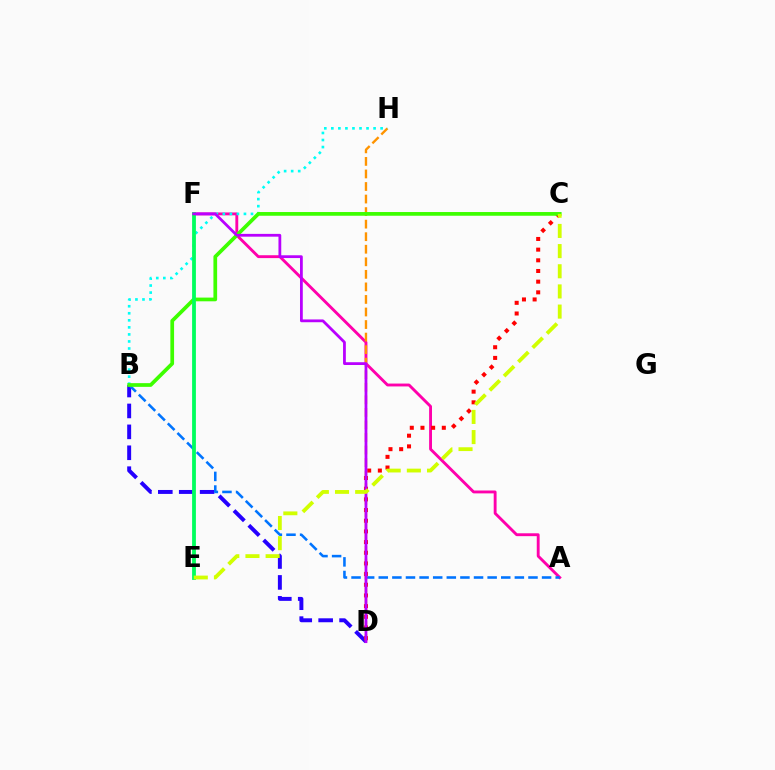{('A', 'F'): [{'color': '#ff00ac', 'line_style': 'solid', 'thickness': 2.07}], ('B', 'D'): [{'color': '#2500ff', 'line_style': 'dashed', 'thickness': 2.84}], ('C', 'D'): [{'color': '#ff0000', 'line_style': 'dotted', 'thickness': 2.9}], ('A', 'B'): [{'color': '#0074ff', 'line_style': 'dashed', 'thickness': 1.85}], ('D', 'H'): [{'color': '#ff9400', 'line_style': 'dashed', 'thickness': 1.7}], ('B', 'H'): [{'color': '#00fff6', 'line_style': 'dotted', 'thickness': 1.91}], ('B', 'C'): [{'color': '#3dff00', 'line_style': 'solid', 'thickness': 2.67}], ('E', 'F'): [{'color': '#00ff5c', 'line_style': 'solid', 'thickness': 2.73}], ('D', 'F'): [{'color': '#b900ff', 'line_style': 'solid', 'thickness': 2.0}], ('C', 'E'): [{'color': '#d1ff00', 'line_style': 'dashed', 'thickness': 2.74}]}